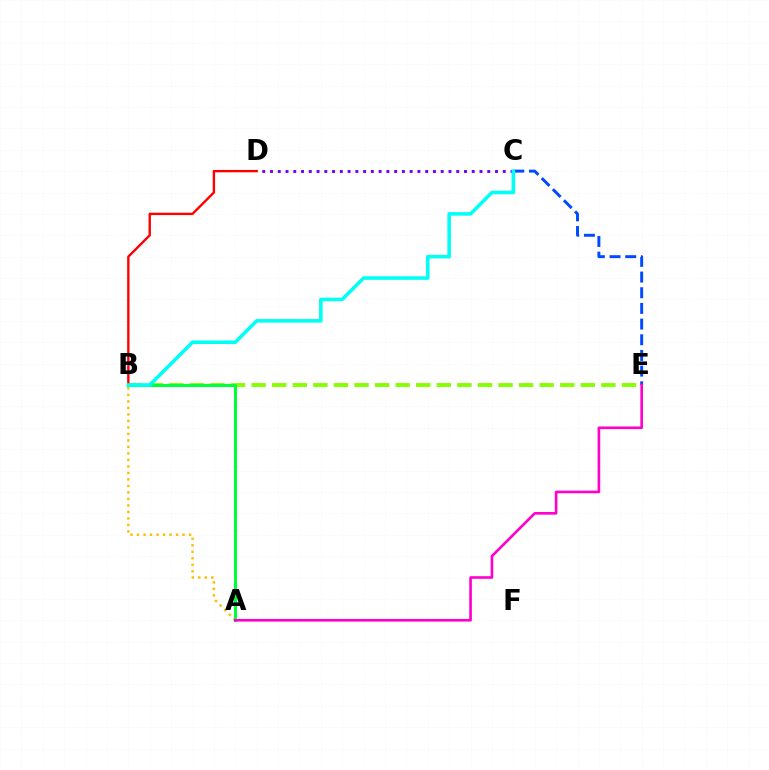{('C', 'E'): [{'color': '#004bff', 'line_style': 'dashed', 'thickness': 2.13}], ('B', 'E'): [{'color': '#84ff00', 'line_style': 'dashed', 'thickness': 2.8}], ('A', 'B'): [{'color': '#ffbd00', 'line_style': 'dotted', 'thickness': 1.77}, {'color': '#00ff39', 'line_style': 'solid', 'thickness': 2.2}], ('B', 'D'): [{'color': '#ff0000', 'line_style': 'solid', 'thickness': 1.72}], ('A', 'E'): [{'color': '#ff00cf', 'line_style': 'solid', 'thickness': 1.9}], ('C', 'D'): [{'color': '#7200ff', 'line_style': 'dotted', 'thickness': 2.11}], ('B', 'C'): [{'color': '#00fff6', 'line_style': 'solid', 'thickness': 2.57}]}